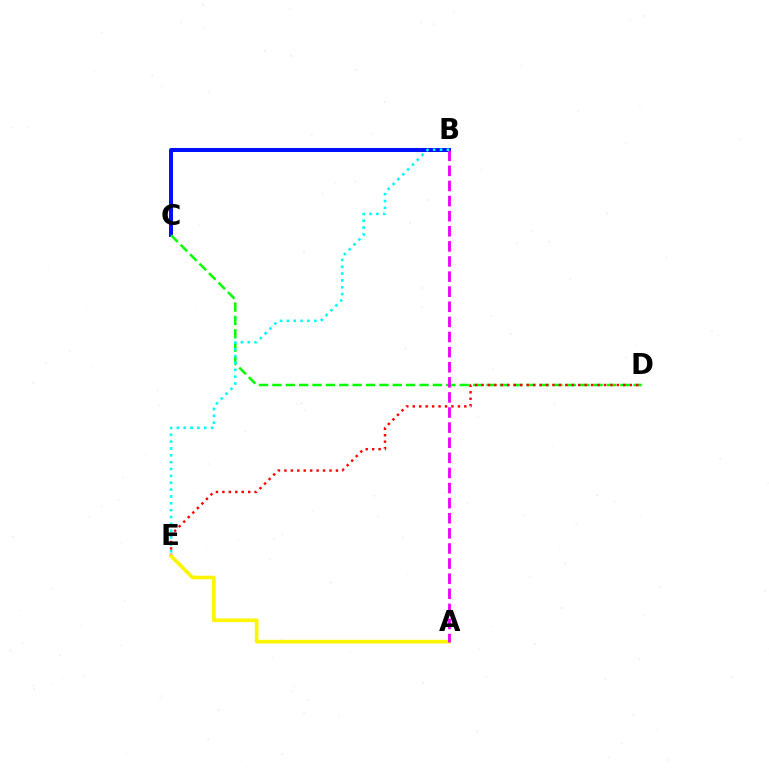{('B', 'C'): [{'color': '#0010ff', 'line_style': 'solid', 'thickness': 2.87}], ('C', 'D'): [{'color': '#08ff00', 'line_style': 'dashed', 'thickness': 1.82}], ('D', 'E'): [{'color': '#ff0000', 'line_style': 'dotted', 'thickness': 1.75}], ('A', 'E'): [{'color': '#fcf500', 'line_style': 'solid', 'thickness': 2.63}], ('A', 'B'): [{'color': '#ee00ff', 'line_style': 'dashed', 'thickness': 2.05}], ('B', 'E'): [{'color': '#00fff6', 'line_style': 'dotted', 'thickness': 1.86}]}